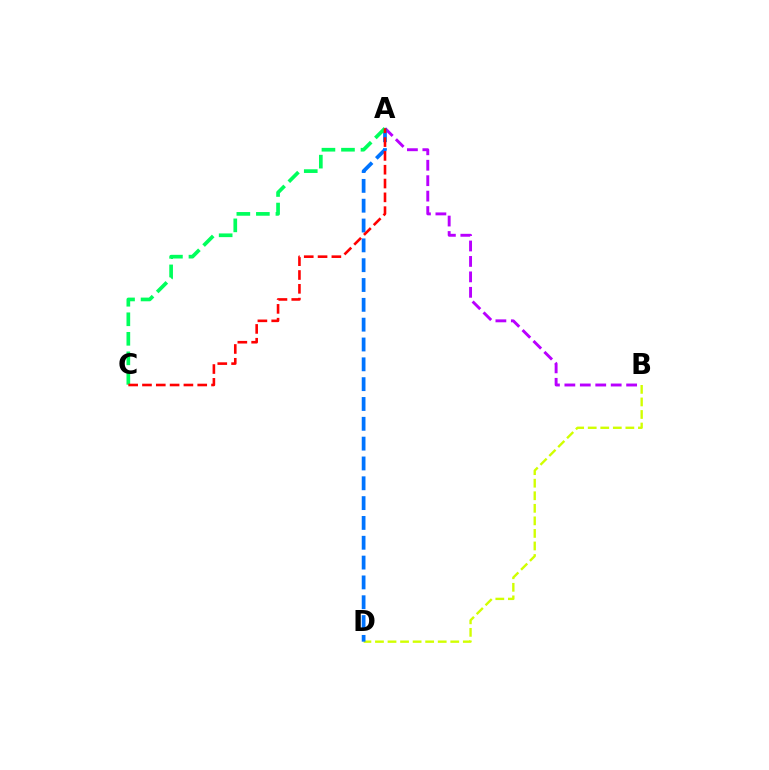{('B', 'D'): [{'color': '#d1ff00', 'line_style': 'dashed', 'thickness': 1.71}], ('A', 'B'): [{'color': '#b900ff', 'line_style': 'dashed', 'thickness': 2.1}], ('A', 'D'): [{'color': '#0074ff', 'line_style': 'dashed', 'thickness': 2.69}], ('A', 'C'): [{'color': '#00ff5c', 'line_style': 'dashed', 'thickness': 2.65}, {'color': '#ff0000', 'line_style': 'dashed', 'thickness': 1.88}]}